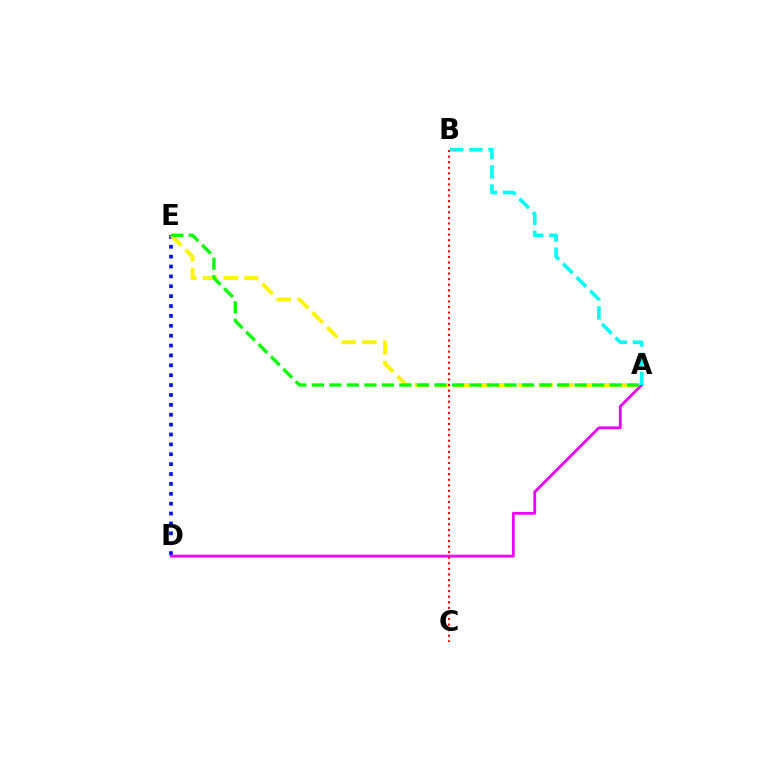{('D', 'E'): [{'color': '#0010ff', 'line_style': 'dotted', 'thickness': 2.68}], ('A', 'E'): [{'color': '#fcf500', 'line_style': 'dashed', 'thickness': 2.81}, {'color': '#08ff00', 'line_style': 'dashed', 'thickness': 2.38}], ('A', 'D'): [{'color': '#ee00ff', 'line_style': 'solid', 'thickness': 2.02}], ('A', 'B'): [{'color': '#00fff6', 'line_style': 'dashed', 'thickness': 2.6}], ('B', 'C'): [{'color': '#ff0000', 'line_style': 'dotted', 'thickness': 1.51}]}